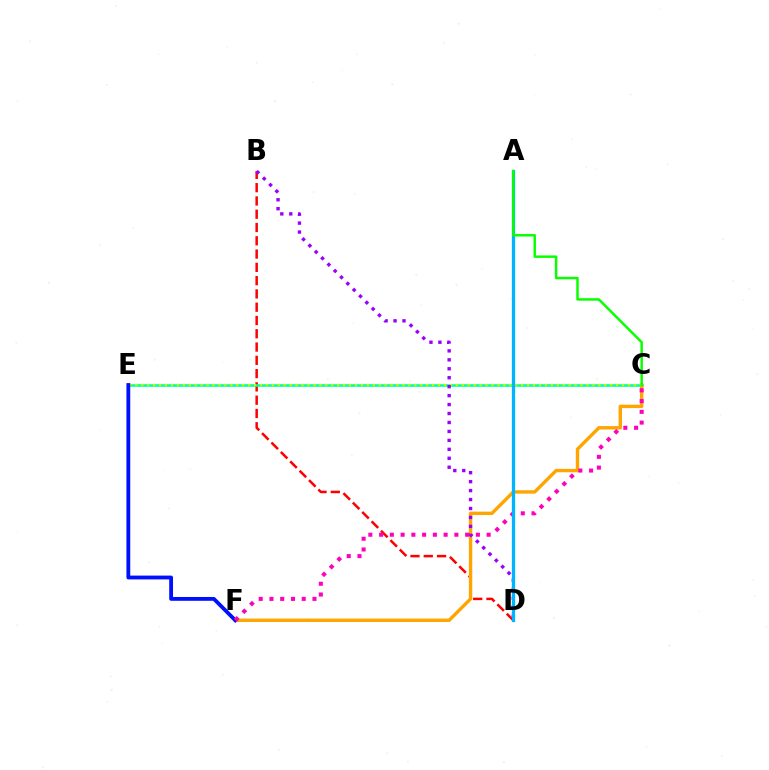{('B', 'D'): [{'color': '#ff0000', 'line_style': 'dashed', 'thickness': 1.8}, {'color': '#9b00ff', 'line_style': 'dotted', 'thickness': 2.43}], ('C', 'E'): [{'color': '#00ff9d', 'line_style': 'solid', 'thickness': 1.86}, {'color': '#b3ff00', 'line_style': 'dotted', 'thickness': 1.61}], ('C', 'F'): [{'color': '#ffa500', 'line_style': 'solid', 'thickness': 2.44}, {'color': '#ff00bd', 'line_style': 'dotted', 'thickness': 2.92}], ('E', 'F'): [{'color': '#0010ff', 'line_style': 'solid', 'thickness': 2.74}], ('A', 'D'): [{'color': '#00b5ff', 'line_style': 'solid', 'thickness': 2.35}], ('A', 'C'): [{'color': '#08ff00', 'line_style': 'solid', 'thickness': 1.78}]}